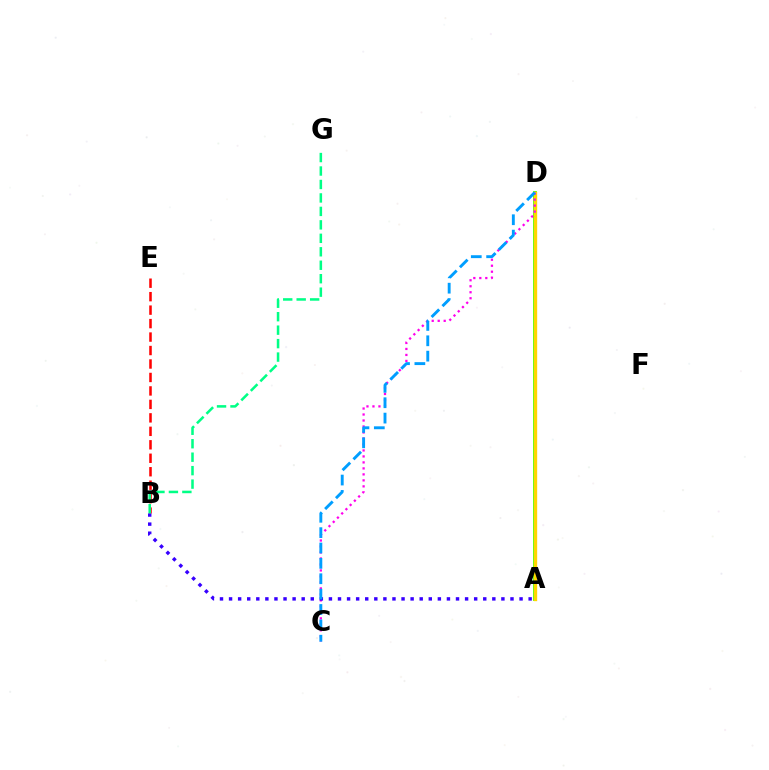{('B', 'E'): [{'color': '#ff0000', 'line_style': 'dashed', 'thickness': 1.83}], ('A', 'D'): [{'color': '#4fff00', 'line_style': 'solid', 'thickness': 2.75}, {'color': '#ffd500', 'line_style': 'solid', 'thickness': 2.41}], ('C', 'D'): [{'color': '#ff00ed', 'line_style': 'dotted', 'thickness': 1.63}, {'color': '#009eff', 'line_style': 'dashed', 'thickness': 2.09}], ('A', 'B'): [{'color': '#3700ff', 'line_style': 'dotted', 'thickness': 2.47}], ('B', 'G'): [{'color': '#00ff86', 'line_style': 'dashed', 'thickness': 1.83}]}